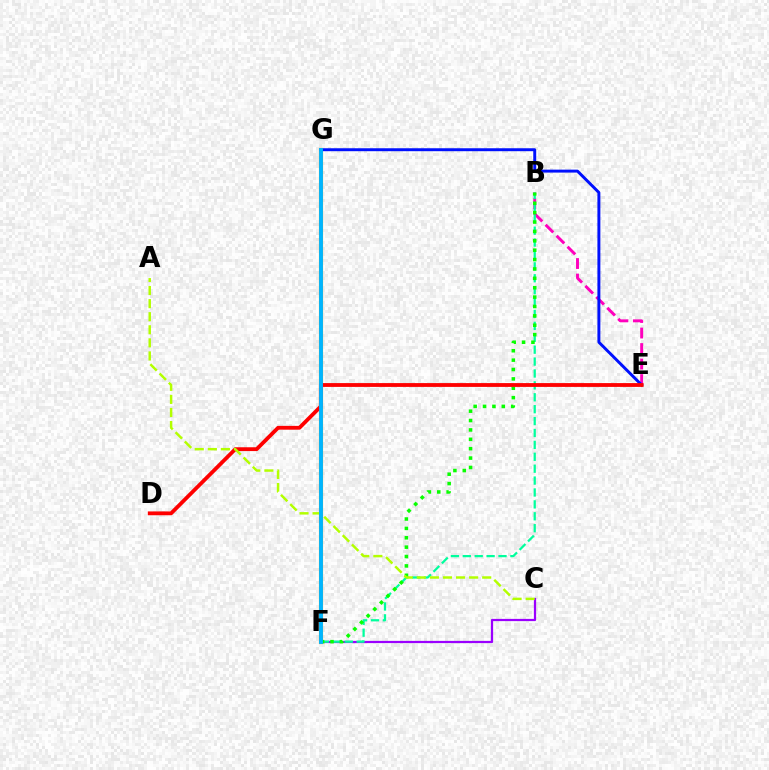{('C', 'F'): [{'color': '#9b00ff', 'line_style': 'solid', 'thickness': 1.6}], ('F', 'G'): [{'color': '#ffa500', 'line_style': 'solid', 'thickness': 3.0}, {'color': '#00b5ff', 'line_style': 'solid', 'thickness': 2.79}], ('B', 'E'): [{'color': '#ff00bd', 'line_style': 'dashed', 'thickness': 2.11}], ('B', 'F'): [{'color': '#00ff9d', 'line_style': 'dashed', 'thickness': 1.62}, {'color': '#08ff00', 'line_style': 'dotted', 'thickness': 2.55}], ('E', 'G'): [{'color': '#0010ff', 'line_style': 'solid', 'thickness': 2.12}], ('D', 'E'): [{'color': '#ff0000', 'line_style': 'solid', 'thickness': 2.75}], ('A', 'C'): [{'color': '#b3ff00', 'line_style': 'dashed', 'thickness': 1.78}]}